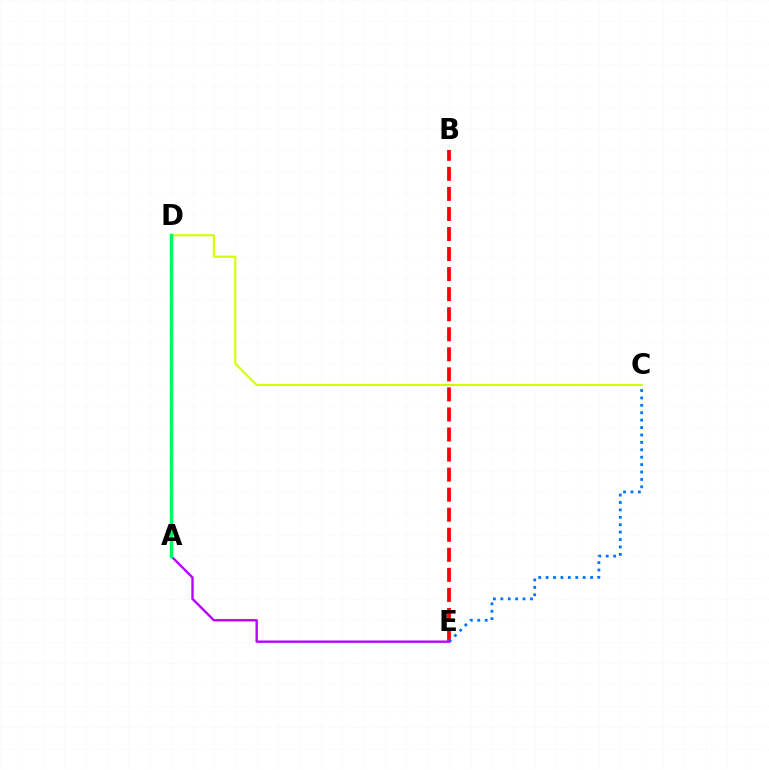{('B', 'E'): [{'color': '#ff0000', 'line_style': 'dashed', 'thickness': 2.72}], ('C', 'D'): [{'color': '#d1ff00', 'line_style': 'solid', 'thickness': 1.53}], ('C', 'E'): [{'color': '#0074ff', 'line_style': 'dotted', 'thickness': 2.01}], ('A', 'E'): [{'color': '#b900ff', 'line_style': 'solid', 'thickness': 1.71}], ('A', 'D'): [{'color': '#00ff5c', 'line_style': 'solid', 'thickness': 2.51}]}